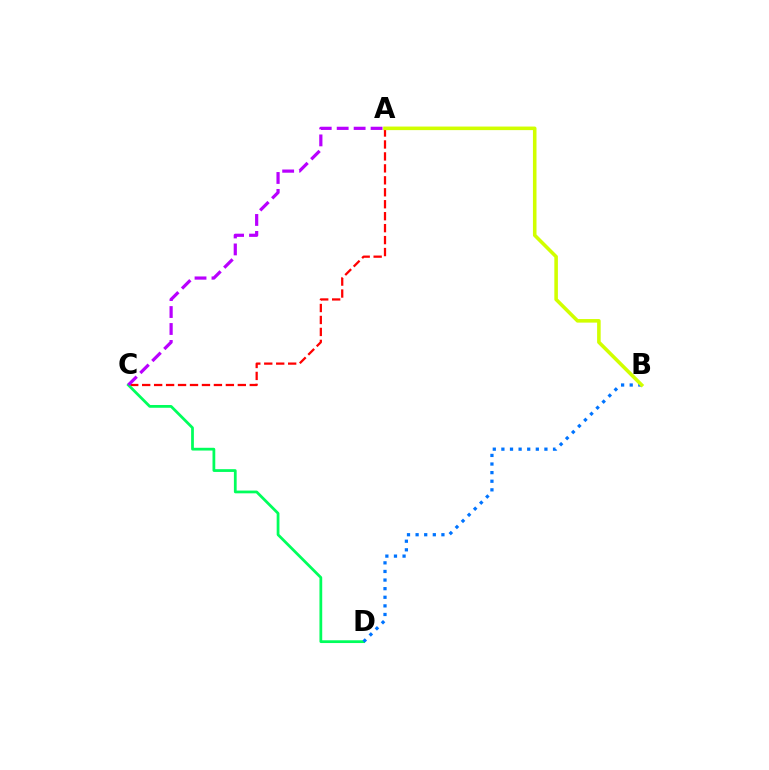{('A', 'C'): [{'color': '#ff0000', 'line_style': 'dashed', 'thickness': 1.62}, {'color': '#b900ff', 'line_style': 'dashed', 'thickness': 2.3}], ('C', 'D'): [{'color': '#00ff5c', 'line_style': 'solid', 'thickness': 1.99}], ('B', 'D'): [{'color': '#0074ff', 'line_style': 'dotted', 'thickness': 2.34}], ('A', 'B'): [{'color': '#d1ff00', 'line_style': 'solid', 'thickness': 2.57}]}